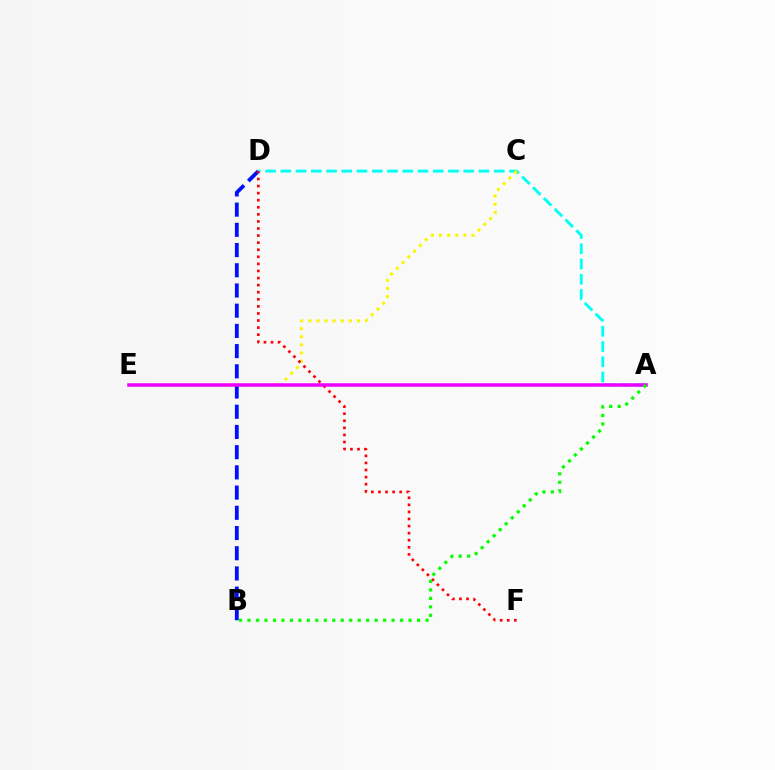{('B', 'D'): [{'color': '#0010ff', 'line_style': 'dashed', 'thickness': 2.75}], ('A', 'D'): [{'color': '#00fff6', 'line_style': 'dashed', 'thickness': 2.07}], ('C', 'E'): [{'color': '#fcf500', 'line_style': 'dotted', 'thickness': 2.21}], ('D', 'F'): [{'color': '#ff0000', 'line_style': 'dotted', 'thickness': 1.92}], ('A', 'E'): [{'color': '#ee00ff', 'line_style': 'solid', 'thickness': 2.53}], ('A', 'B'): [{'color': '#08ff00', 'line_style': 'dotted', 'thickness': 2.3}]}